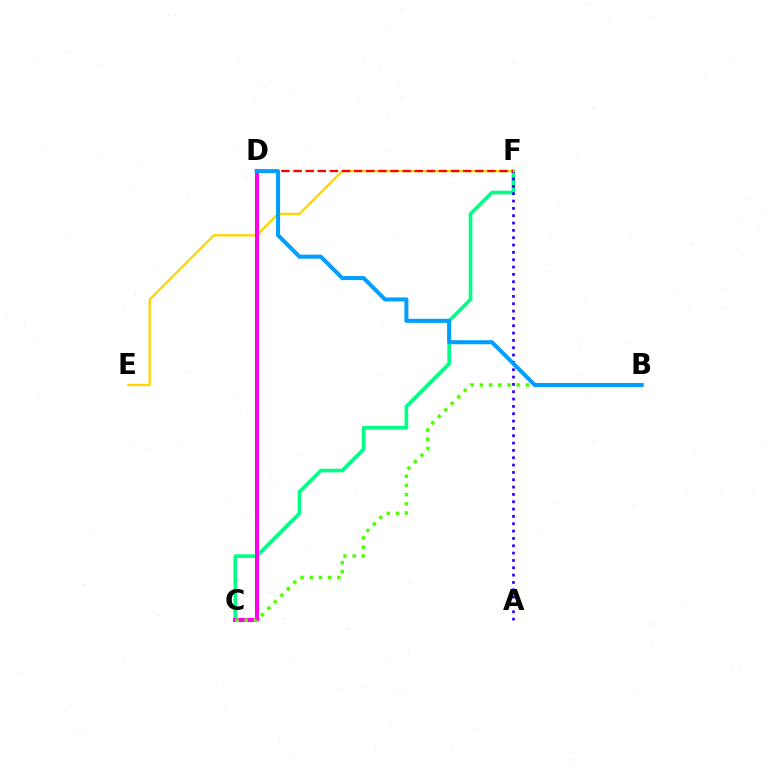{('C', 'F'): [{'color': '#00ff86', 'line_style': 'solid', 'thickness': 2.62}], ('A', 'F'): [{'color': '#3700ff', 'line_style': 'dotted', 'thickness': 1.99}], ('E', 'F'): [{'color': '#ffd500', 'line_style': 'solid', 'thickness': 1.67}], ('C', 'D'): [{'color': '#ff00ed', 'line_style': 'solid', 'thickness': 2.93}], ('D', 'F'): [{'color': '#ff0000', 'line_style': 'dashed', 'thickness': 1.65}], ('B', 'C'): [{'color': '#4fff00', 'line_style': 'dotted', 'thickness': 2.5}], ('B', 'D'): [{'color': '#009eff', 'line_style': 'solid', 'thickness': 2.89}]}